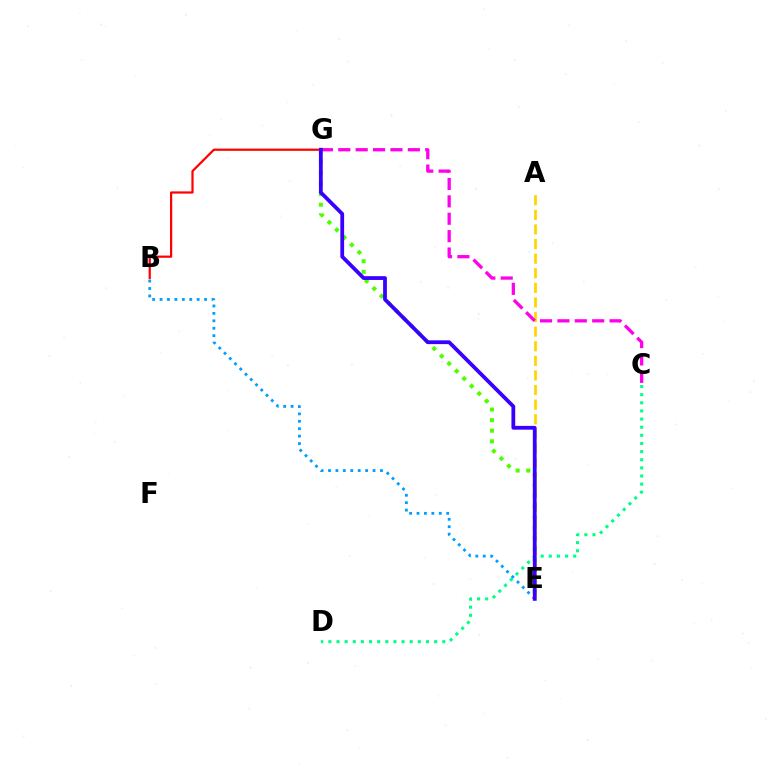{('A', 'E'): [{'color': '#ffd500', 'line_style': 'dashed', 'thickness': 1.98}], ('B', 'G'): [{'color': '#ff0000', 'line_style': 'solid', 'thickness': 1.6}], ('E', 'G'): [{'color': '#4fff00', 'line_style': 'dotted', 'thickness': 2.88}, {'color': '#3700ff', 'line_style': 'solid', 'thickness': 2.72}], ('C', 'D'): [{'color': '#00ff86', 'line_style': 'dotted', 'thickness': 2.21}], ('C', 'G'): [{'color': '#ff00ed', 'line_style': 'dashed', 'thickness': 2.36}], ('B', 'E'): [{'color': '#009eff', 'line_style': 'dotted', 'thickness': 2.02}]}